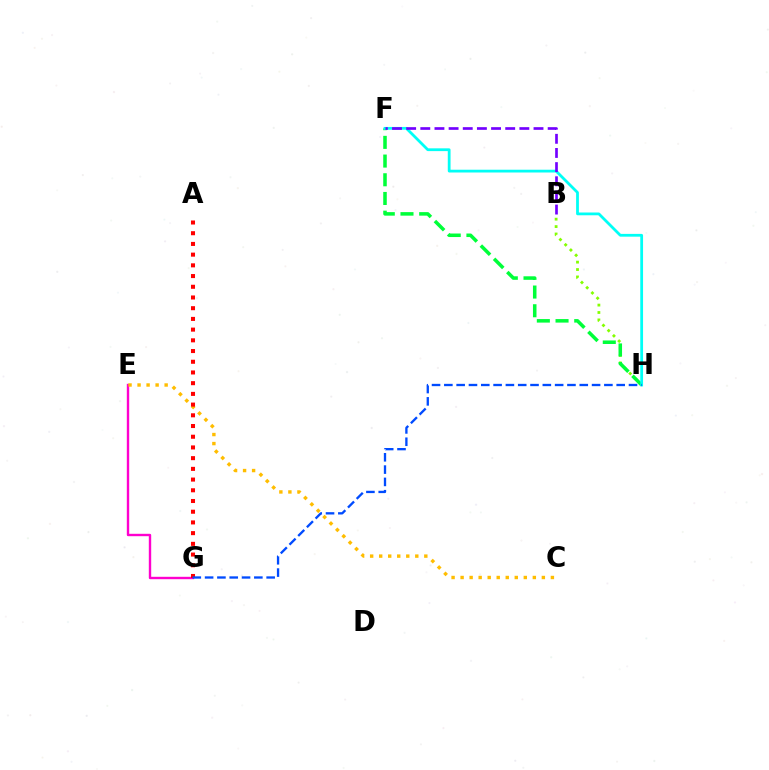{('B', 'H'): [{'color': '#84ff00', 'line_style': 'dotted', 'thickness': 2.01}], ('E', 'G'): [{'color': '#ff00cf', 'line_style': 'solid', 'thickness': 1.72}], ('F', 'H'): [{'color': '#00ff39', 'line_style': 'dashed', 'thickness': 2.54}, {'color': '#00fff6', 'line_style': 'solid', 'thickness': 2.0}], ('C', 'E'): [{'color': '#ffbd00', 'line_style': 'dotted', 'thickness': 2.45}], ('B', 'F'): [{'color': '#7200ff', 'line_style': 'dashed', 'thickness': 1.92}], ('A', 'G'): [{'color': '#ff0000', 'line_style': 'dotted', 'thickness': 2.91}], ('G', 'H'): [{'color': '#004bff', 'line_style': 'dashed', 'thickness': 1.67}]}